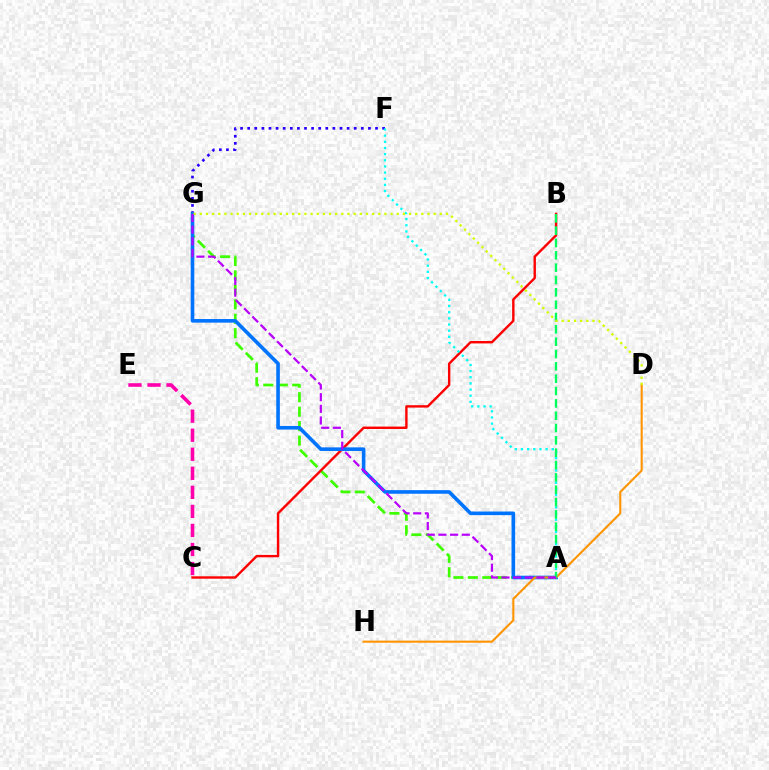{('A', 'G'): [{'color': '#3dff00', 'line_style': 'dashed', 'thickness': 1.96}, {'color': '#0074ff', 'line_style': 'solid', 'thickness': 2.6}, {'color': '#b900ff', 'line_style': 'dashed', 'thickness': 1.58}], ('B', 'C'): [{'color': '#ff0000', 'line_style': 'solid', 'thickness': 1.73}], ('F', 'G'): [{'color': '#2500ff', 'line_style': 'dotted', 'thickness': 1.93}], ('D', 'H'): [{'color': '#ff9400', 'line_style': 'solid', 'thickness': 1.51}], ('A', 'F'): [{'color': '#00fff6', 'line_style': 'dotted', 'thickness': 1.67}], ('A', 'B'): [{'color': '#00ff5c', 'line_style': 'dashed', 'thickness': 1.68}], ('D', 'G'): [{'color': '#d1ff00', 'line_style': 'dotted', 'thickness': 1.67}], ('C', 'E'): [{'color': '#ff00ac', 'line_style': 'dashed', 'thickness': 2.59}]}